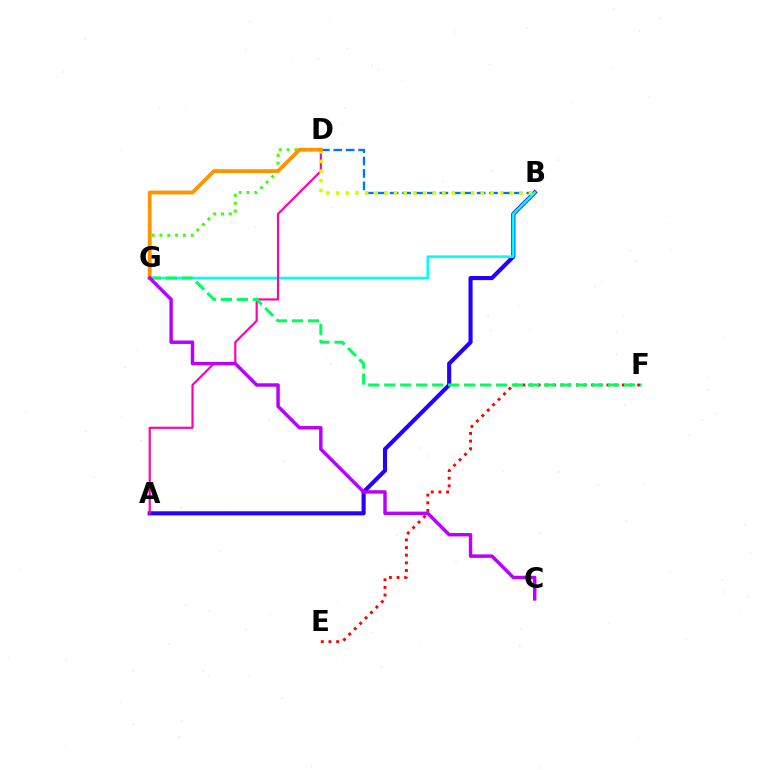{('A', 'B'): [{'color': '#2500ff', 'line_style': 'solid', 'thickness': 2.96}], ('B', 'D'): [{'color': '#0074ff', 'line_style': 'dashed', 'thickness': 1.69}, {'color': '#d1ff00', 'line_style': 'dotted', 'thickness': 2.62}], ('D', 'G'): [{'color': '#3dff00', 'line_style': 'dotted', 'thickness': 2.12}, {'color': '#ff9400', 'line_style': 'solid', 'thickness': 2.75}], ('E', 'F'): [{'color': '#ff0000', 'line_style': 'dotted', 'thickness': 2.08}], ('B', 'G'): [{'color': '#00fff6', 'line_style': 'solid', 'thickness': 1.88}], ('A', 'D'): [{'color': '#ff00ac', 'line_style': 'solid', 'thickness': 1.56}], ('F', 'G'): [{'color': '#00ff5c', 'line_style': 'dashed', 'thickness': 2.17}], ('C', 'G'): [{'color': '#b900ff', 'line_style': 'solid', 'thickness': 2.48}]}